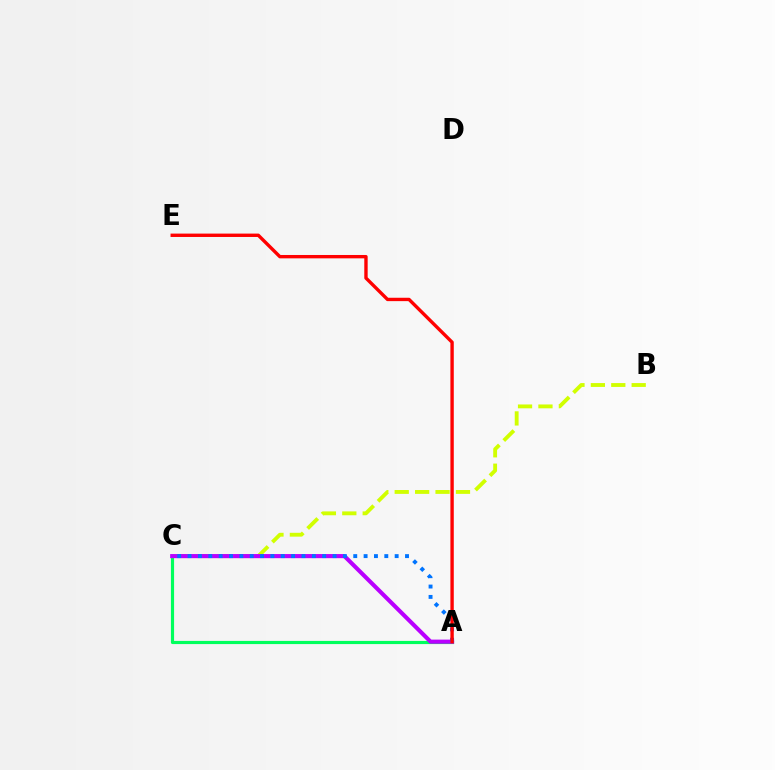{('B', 'C'): [{'color': '#d1ff00', 'line_style': 'dashed', 'thickness': 2.77}], ('A', 'C'): [{'color': '#00ff5c', 'line_style': 'solid', 'thickness': 2.27}, {'color': '#b900ff', 'line_style': 'solid', 'thickness': 2.96}, {'color': '#0074ff', 'line_style': 'dotted', 'thickness': 2.81}], ('A', 'E'): [{'color': '#ff0000', 'line_style': 'solid', 'thickness': 2.43}]}